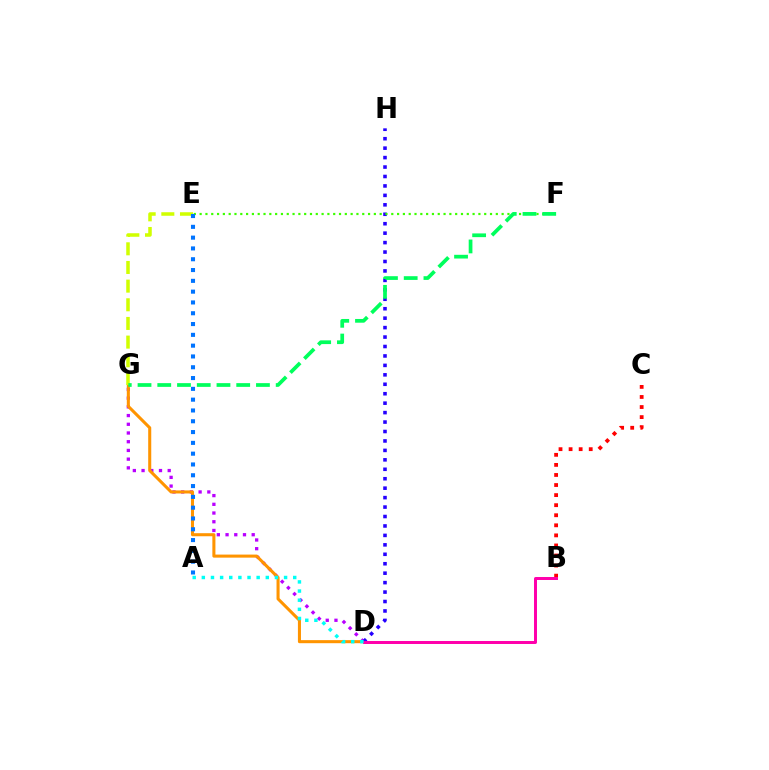{('D', 'G'): [{'color': '#b900ff', 'line_style': 'dotted', 'thickness': 2.37}, {'color': '#ff9400', 'line_style': 'solid', 'thickness': 2.2}], ('B', 'C'): [{'color': '#ff0000', 'line_style': 'dotted', 'thickness': 2.74}], ('D', 'H'): [{'color': '#2500ff', 'line_style': 'dotted', 'thickness': 2.57}], ('B', 'D'): [{'color': '#ff00ac', 'line_style': 'solid', 'thickness': 2.14}], ('E', 'G'): [{'color': '#d1ff00', 'line_style': 'dashed', 'thickness': 2.53}], ('E', 'F'): [{'color': '#3dff00', 'line_style': 'dotted', 'thickness': 1.58}], ('A', 'E'): [{'color': '#0074ff', 'line_style': 'dotted', 'thickness': 2.93}], ('A', 'D'): [{'color': '#00fff6', 'line_style': 'dotted', 'thickness': 2.48}], ('F', 'G'): [{'color': '#00ff5c', 'line_style': 'dashed', 'thickness': 2.68}]}